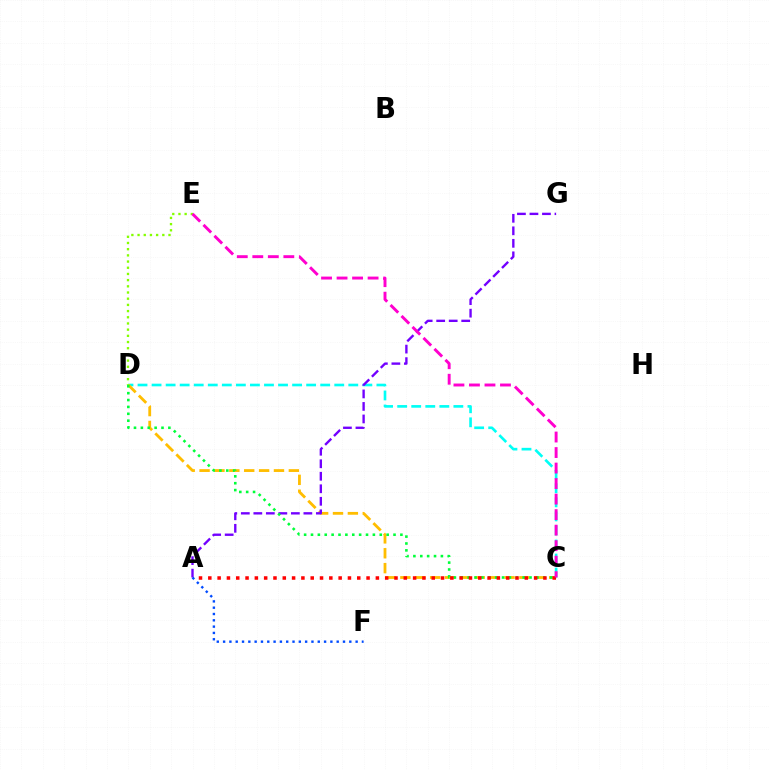{('C', 'D'): [{'color': '#00fff6', 'line_style': 'dashed', 'thickness': 1.91}, {'color': '#ffbd00', 'line_style': 'dashed', 'thickness': 2.02}, {'color': '#00ff39', 'line_style': 'dotted', 'thickness': 1.87}], ('A', 'G'): [{'color': '#7200ff', 'line_style': 'dashed', 'thickness': 1.7}], ('D', 'E'): [{'color': '#84ff00', 'line_style': 'dotted', 'thickness': 1.68}], ('A', 'F'): [{'color': '#004bff', 'line_style': 'dotted', 'thickness': 1.71}], ('A', 'C'): [{'color': '#ff0000', 'line_style': 'dotted', 'thickness': 2.53}], ('C', 'E'): [{'color': '#ff00cf', 'line_style': 'dashed', 'thickness': 2.11}]}